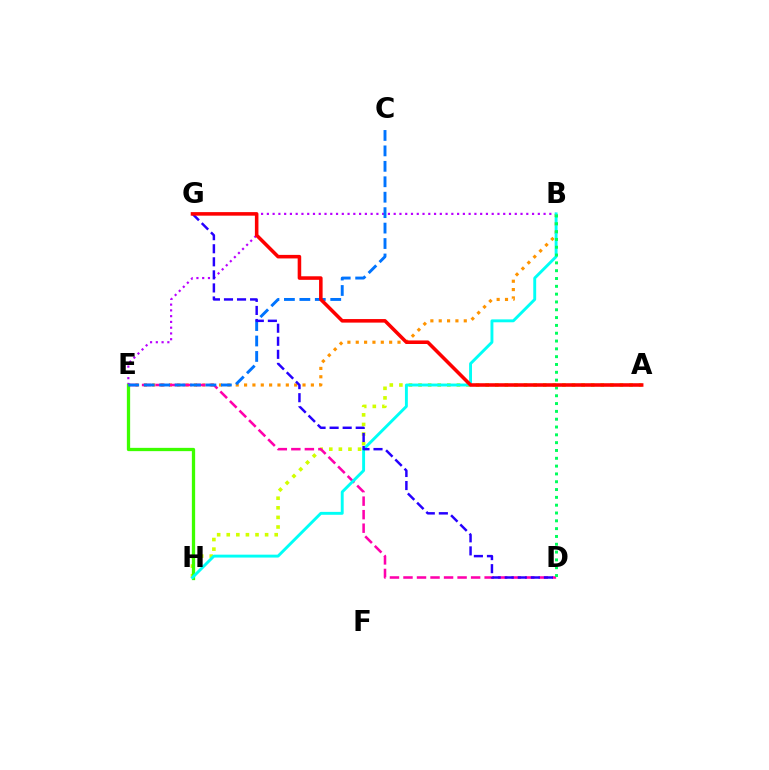{('B', 'E'): [{'color': '#ff9400', 'line_style': 'dotted', 'thickness': 2.27}, {'color': '#b900ff', 'line_style': 'dotted', 'thickness': 1.57}], ('A', 'H'): [{'color': '#d1ff00', 'line_style': 'dotted', 'thickness': 2.61}], ('E', 'H'): [{'color': '#3dff00', 'line_style': 'solid', 'thickness': 2.36}], ('D', 'E'): [{'color': '#ff00ac', 'line_style': 'dashed', 'thickness': 1.84}], ('C', 'E'): [{'color': '#0074ff', 'line_style': 'dashed', 'thickness': 2.1}], ('B', 'H'): [{'color': '#00fff6', 'line_style': 'solid', 'thickness': 2.09}], ('B', 'D'): [{'color': '#00ff5c', 'line_style': 'dotted', 'thickness': 2.12}], ('D', 'G'): [{'color': '#2500ff', 'line_style': 'dashed', 'thickness': 1.77}], ('A', 'G'): [{'color': '#ff0000', 'line_style': 'solid', 'thickness': 2.56}]}